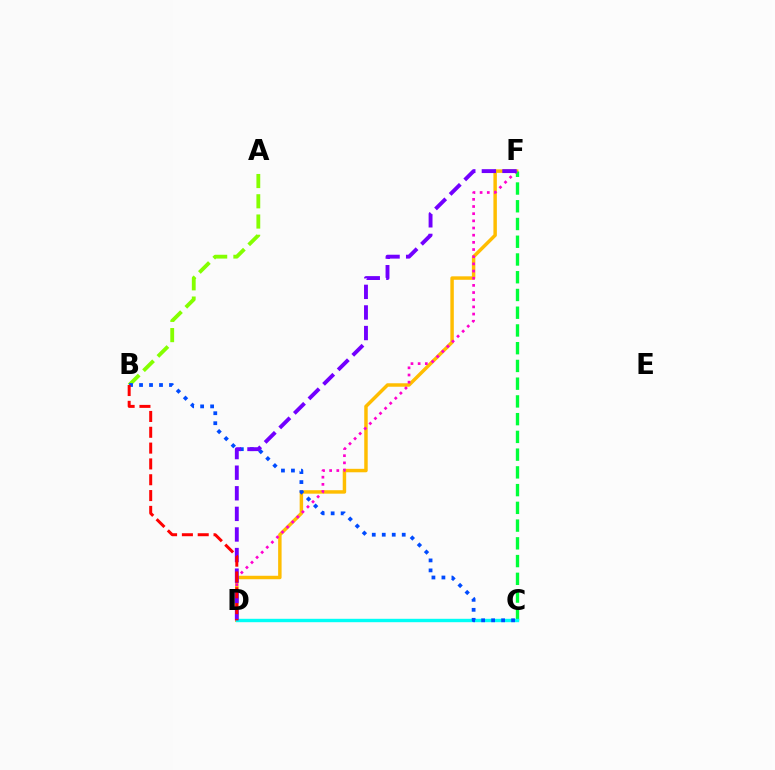{('D', 'F'): [{'color': '#ffbd00', 'line_style': 'solid', 'thickness': 2.49}, {'color': '#ff00cf', 'line_style': 'dotted', 'thickness': 1.95}, {'color': '#7200ff', 'line_style': 'dashed', 'thickness': 2.8}], ('C', 'F'): [{'color': '#00ff39', 'line_style': 'dashed', 'thickness': 2.41}], ('A', 'B'): [{'color': '#84ff00', 'line_style': 'dashed', 'thickness': 2.75}], ('C', 'D'): [{'color': '#00fff6', 'line_style': 'solid', 'thickness': 2.44}], ('B', 'C'): [{'color': '#004bff', 'line_style': 'dotted', 'thickness': 2.71}], ('B', 'D'): [{'color': '#ff0000', 'line_style': 'dashed', 'thickness': 2.15}]}